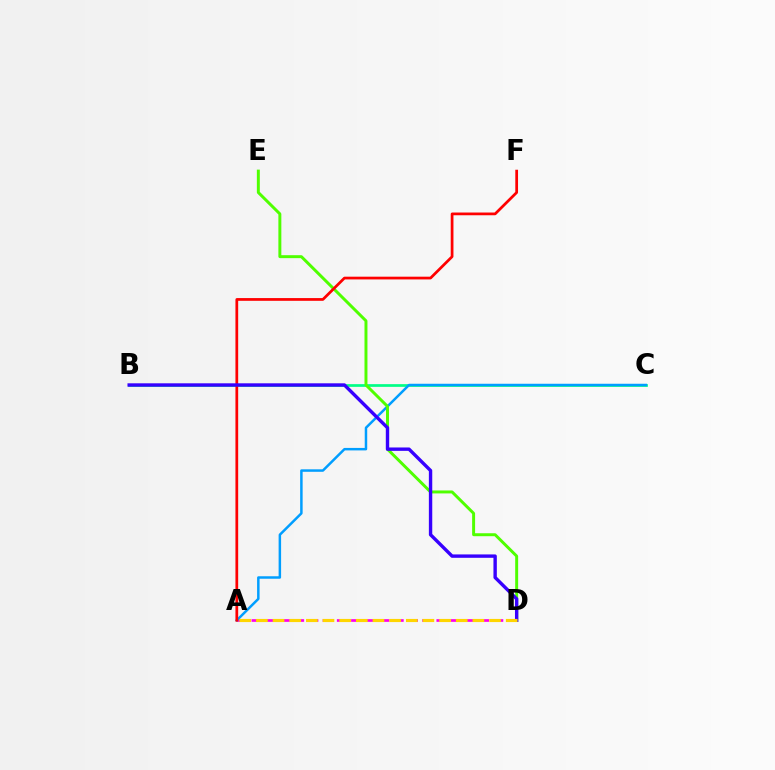{('B', 'C'): [{'color': '#00ff86', 'line_style': 'solid', 'thickness': 1.95}], ('A', 'D'): [{'color': '#ff00ed', 'line_style': 'dashed', 'thickness': 1.93}, {'color': '#ffd500', 'line_style': 'dashed', 'thickness': 2.26}], ('A', 'C'): [{'color': '#009eff', 'line_style': 'solid', 'thickness': 1.79}], ('D', 'E'): [{'color': '#4fff00', 'line_style': 'solid', 'thickness': 2.13}], ('A', 'F'): [{'color': '#ff0000', 'line_style': 'solid', 'thickness': 1.97}], ('B', 'D'): [{'color': '#3700ff', 'line_style': 'solid', 'thickness': 2.44}]}